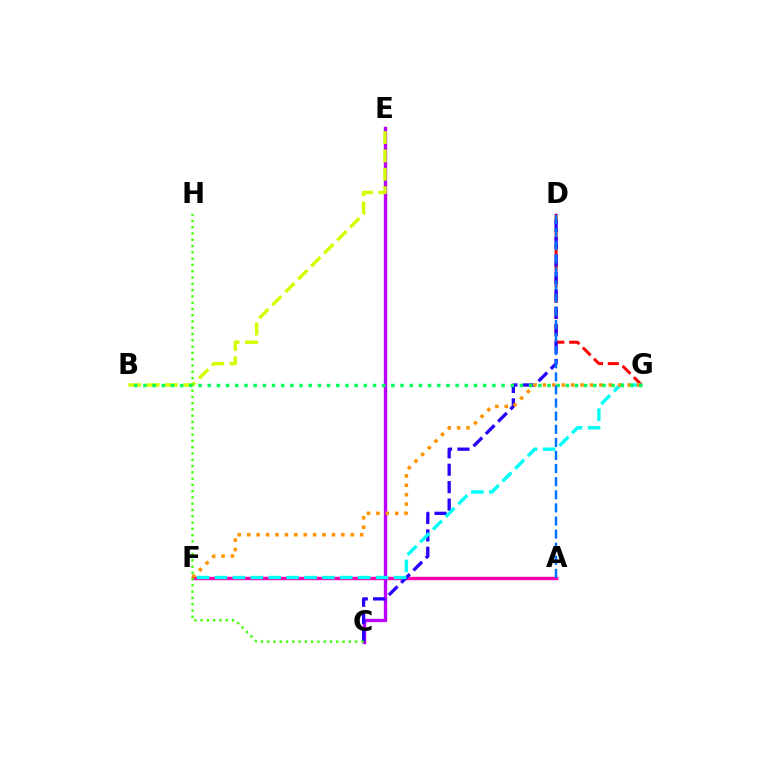{('D', 'G'): [{'color': '#ff0000', 'line_style': 'dashed', 'thickness': 2.15}], ('A', 'F'): [{'color': '#ff00ac', 'line_style': 'solid', 'thickness': 2.45}], ('C', 'E'): [{'color': '#b900ff', 'line_style': 'solid', 'thickness': 2.43}], ('B', 'E'): [{'color': '#d1ff00', 'line_style': 'dashed', 'thickness': 2.5}], ('C', 'D'): [{'color': '#2500ff', 'line_style': 'dashed', 'thickness': 2.37}], ('F', 'G'): [{'color': '#00fff6', 'line_style': 'dashed', 'thickness': 2.43}, {'color': '#ff9400', 'line_style': 'dotted', 'thickness': 2.56}], ('B', 'G'): [{'color': '#00ff5c', 'line_style': 'dotted', 'thickness': 2.49}], ('A', 'D'): [{'color': '#0074ff', 'line_style': 'dashed', 'thickness': 1.78}], ('C', 'H'): [{'color': '#3dff00', 'line_style': 'dotted', 'thickness': 1.71}]}